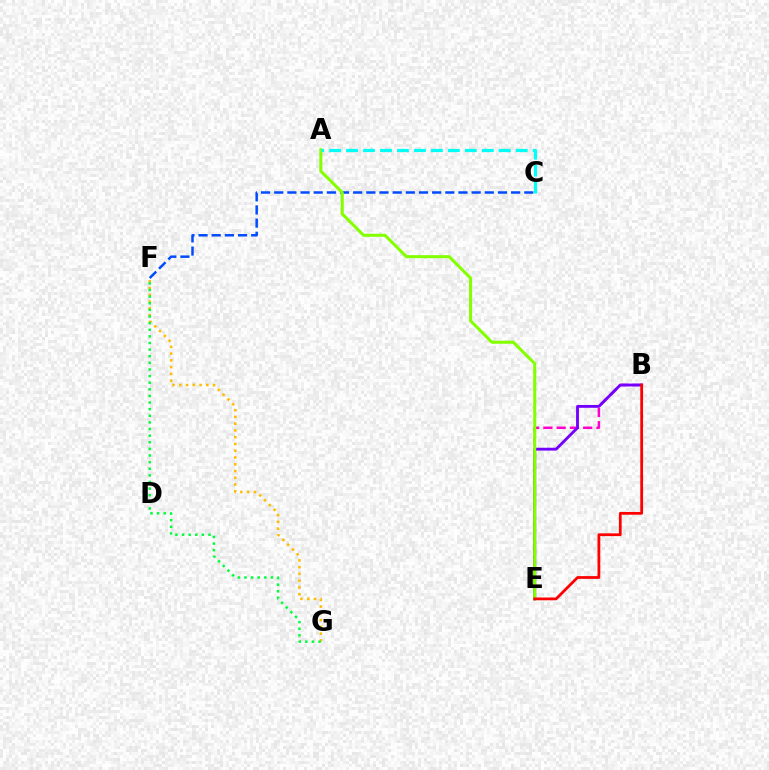{('B', 'E'): [{'color': '#ff00cf', 'line_style': 'dashed', 'thickness': 1.8}, {'color': '#7200ff', 'line_style': 'solid', 'thickness': 2.04}, {'color': '#ff0000', 'line_style': 'solid', 'thickness': 1.99}], ('C', 'F'): [{'color': '#004bff', 'line_style': 'dashed', 'thickness': 1.79}], ('A', 'E'): [{'color': '#84ff00', 'line_style': 'solid', 'thickness': 2.19}], ('F', 'G'): [{'color': '#ffbd00', 'line_style': 'dotted', 'thickness': 1.84}, {'color': '#00ff39', 'line_style': 'dotted', 'thickness': 1.8}], ('A', 'C'): [{'color': '#00fff6', 'line_style': 'dashed', 'thickness': 2.3}]}